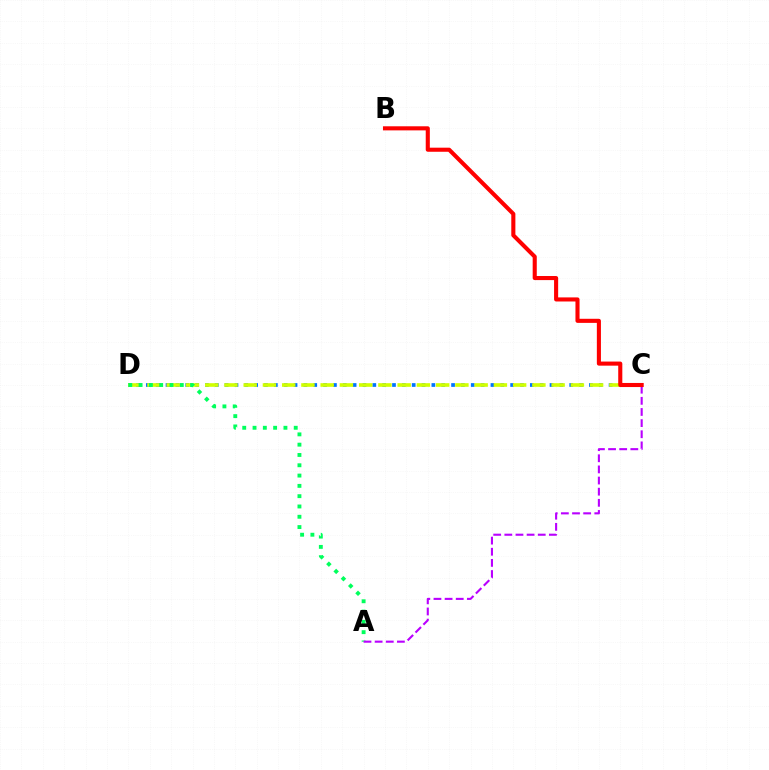{('C', 'D'): [{'color': '#0074ff', 'line_style': 'dotted', 'thickness': 2.68}, {'color': '#d1ff00', 'line_style': 'dashed', 'thickness': 2.61}], ('A', 'D'): [{'color': '#00ff5c', 'line_style': 'dotted', 'thickness': 2.8}], ('A', 'C'): [{'color': '#b900ff', 'line_style': 'dashed', 'thickness': 1.51}], ('B', 'C'): [{'color': '#ff0000', 'line_style': 'solid', 'thickness': 2.94}]}